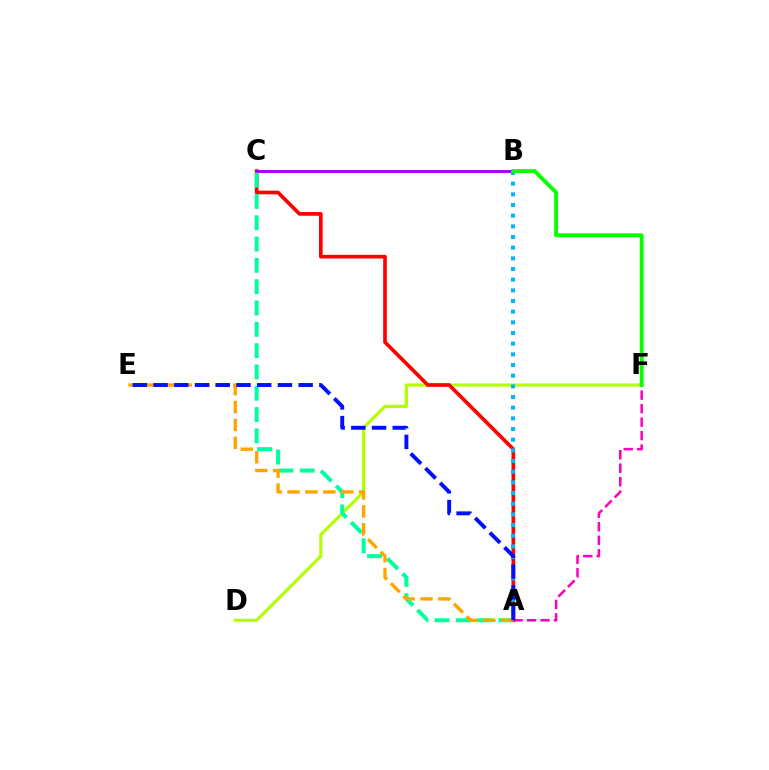{('D', 'F'): [{'color': '#b3ff00', 'line_style': 'solid', 'thickness': 2.27}], ('A', 'C'): [{'color': '#ff0000', 'line_style': 'solid', 'thickness': 2.64}, {'color': '#00ff9d', 'line_style': 'dashed', 'thickness': 2.89}], ('B', 'C'): [{'color': '#9b00ff', 'line_style': 'solid', 'thickness': 2.09}], ('A', 'E'): [{'color': '#ffa500', 'line_style': 'dashed', 'thickness': 2.43}, {'color': '#0010ff', 'line_style': 'dashed', 'thickness': 2.82}], ('A', 'B'): [{'color': '#00b5ff', 'line_style': 'dotted', 'thickness': 2.9}], ('A', 'F'): [{'color': '#ff00bd', 'line_style': 'dashed', 'thickness': 1.83}], ('B', 'F'): [{'color': '#08ff00', 'line_style': 'solid', 'thickness': 2.79}]}